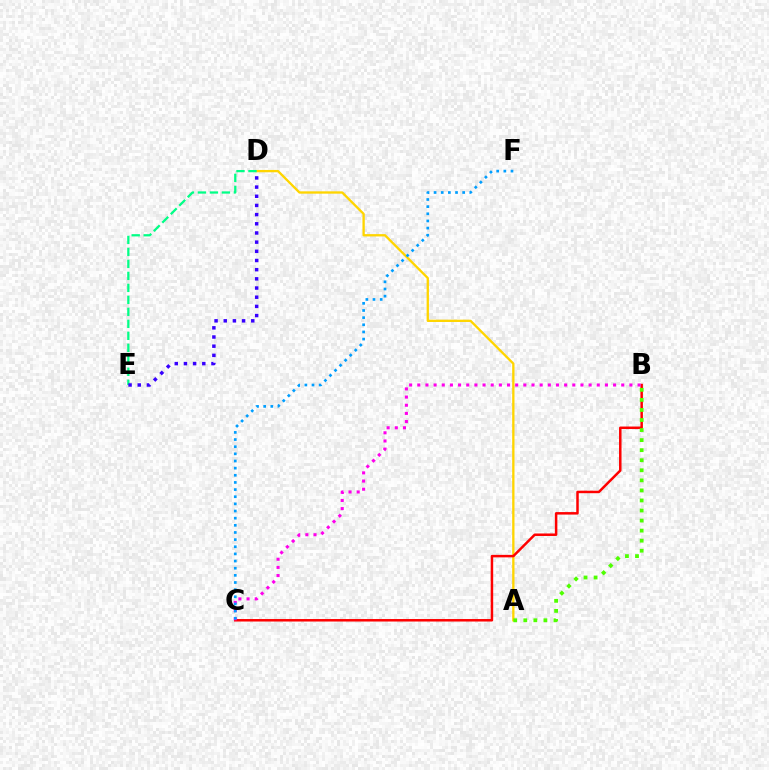{('A', 'D'): [{'color': '#ffd500', 'line_style': 'solid', 'thickness': 1.67}], ('D', 'E'): [{'color': '#00ff86', 'line_style': 'dashed', 'thickness': 1.63}, {'color': '#3700ff', 'line_style': 'dotted', 'thickness': 2.49}], ('B', 'C'): [{'color': '#ff0000', 'line_style': 'solid', 'thickness': 1.8}, {'color': '#ff00ed', 'line_style': 'dotted', 'thickness': 2.22}], ('A', 'B'): [{'color': '#4fff00', 'line_style': 'dotted', 'thickness': 2.73}], ('C', 'F'): [{'color': '#009eff', 'line_style': 'dotted', 'thickness': 1.94}]}